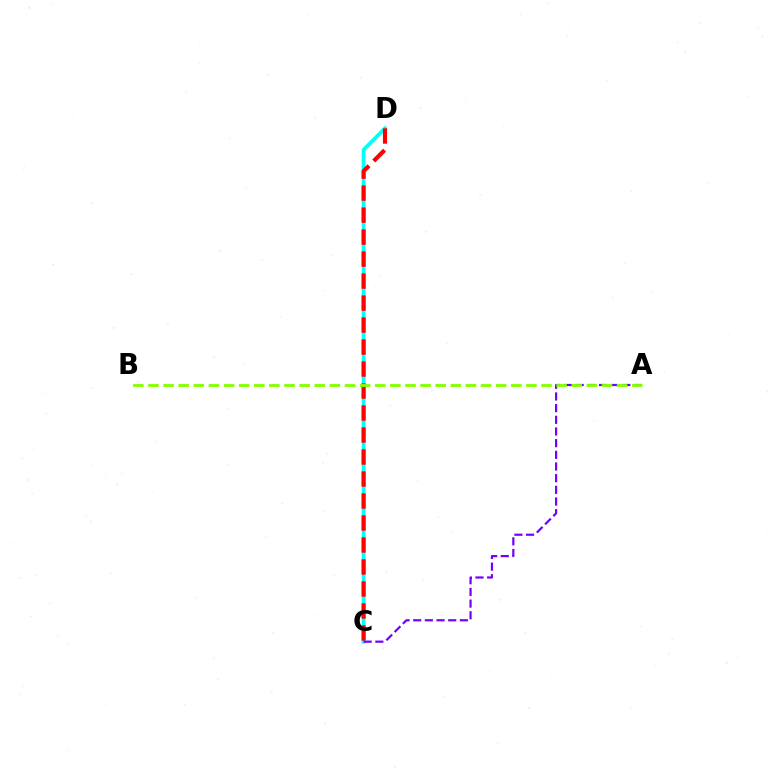{('C', 'D'): [{'color': '#00fff6', 'line_style': 'solid', 'thickness': 2.71}, {'color': '#ff0000', 'line_style': 'dashed', 'thickness': 2.99}], ('A', 'C'): [{'color': '#7200ff', 'line_style': 'dashed', 'thickness': 1.59}], ('A', 'B'): [{'color': '#84ff00', 'line_style': 'dashed', 'thickness': 2.05}]}